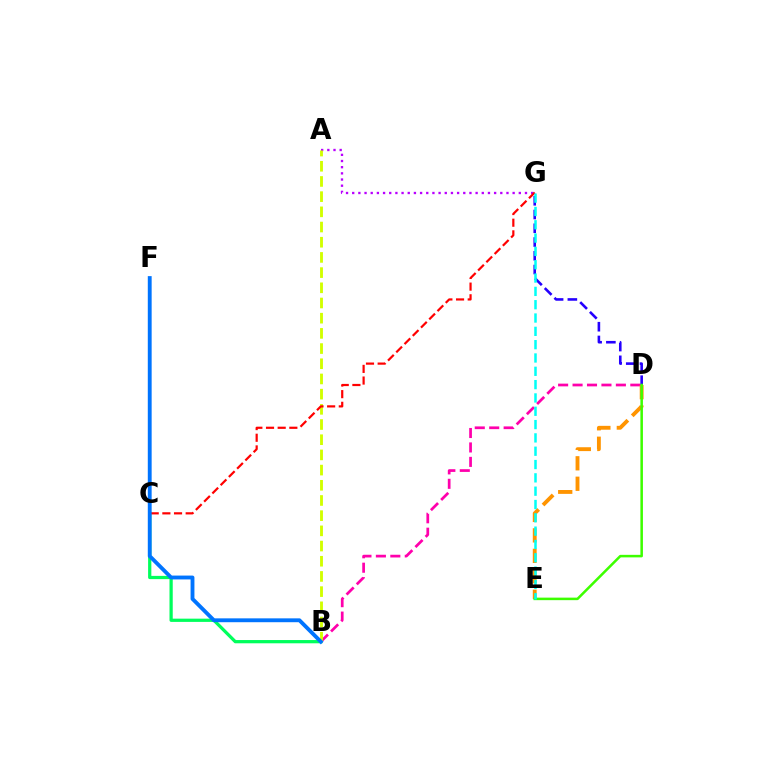{('A', 'G'): [{'color': '#b900ff', 'line_style': 'dotted', 'thickness': 1.68}], ('B', 'C'): [{'color': '#00ff5c', 'line_style': 'solid', 'thickness': 2.34}], ('B', 'D'): [{'color': '#ff00ac', 'line_style': 'dashed', 'thickness': 1.96}], ('A', 'B'): [{'color': '#d1ff00', 'line_style': 'dashed', 'thickness': 2.06}], ('D', 'E'): [{'color': '#ff9400', 'line_style': 'dashed', 'thickness': 2.78}, {'color': '#3dff00', 'line_style': 'solid', 'thickness': 1.82}], ('D', 'G'): [{'color': '#2500ff', 'line_style': 'dashed', 'thickness': 1.87}], ('C', 'G'): [{'color': '#ff0000', 'line_style': 'dashed', 'thickness': 1.58}], ('E', 'G'): [{'color': '#00fff6', 'line_style': 'dashed', 'thickness': 1.81}], ('B', 'F'): [{'color': '#0074ff', 'line_style': 'solid', 'thickness': 2.78}]}